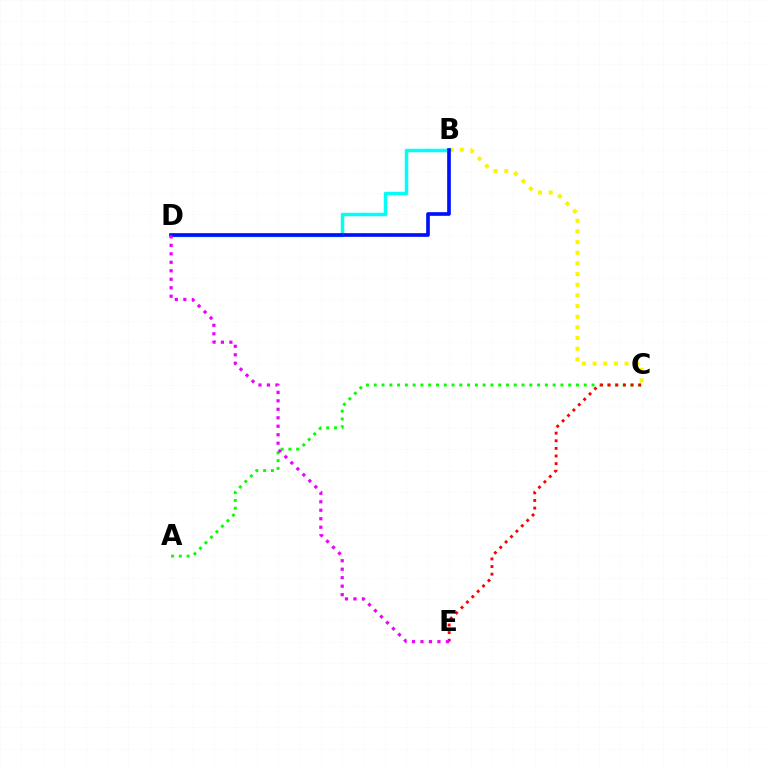{('B', 'C'): [{'color': '#fcf500', 'line_style': 'dotted', 'thickness': 2.9}], ('B', 'D'): [{'color': '#00fff6', 'line_style': 'solid', 'thickness': 2.52}, {'color': '#0010ff', 'line_style': 'solid', 'thickness': 2.64}], ('A', 'C'): [{'color': '#08ff00', 'line_style': 'dotted', 'thickness': 2.11}], ('C', 'E'): [{'color': '#ff0000', 'line_style': 'dotted', 'thickness': 2.07}], ('D', 'E'): [{'color': '#ee00ff', 'line_style': 'dotted', 'thickness': 2.3}]}